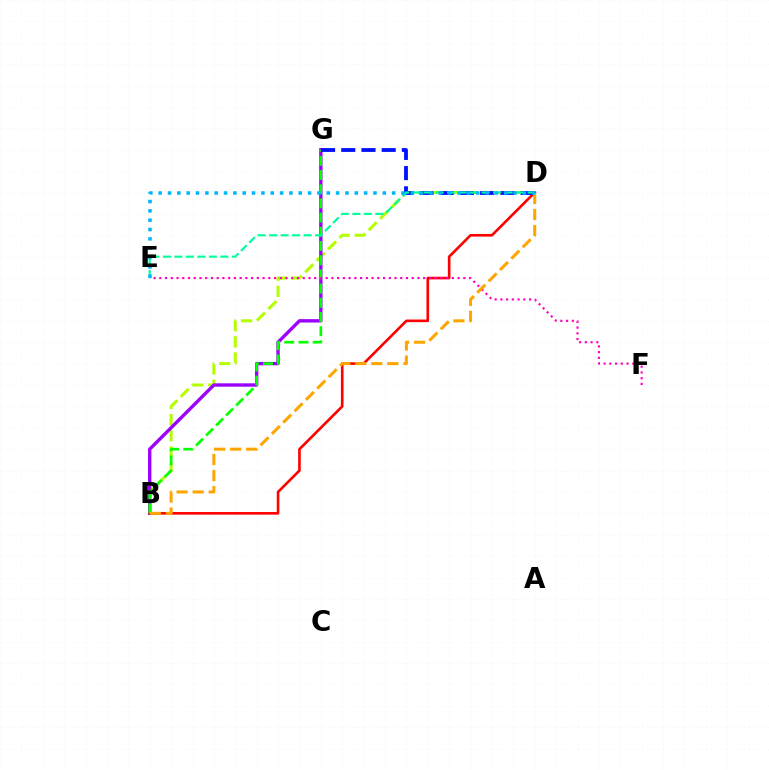{('B', 'D'): [{'color': '#b3ff00', 'line_style': 'dashed', 'thickness': 2.2}, {'color': '#ff0000', 'line_style': 'solid', 'thickness': 1.89}, {'color': '#ffa500', 'line_style': 'dashed', 'thickness': 2.18}], ('B', 'G'): [{'color': '#9b00ff', 'line_style': 'solid', 'thickness': 2.42}, {'color': '#08ff00', 'line_style': 'dashed', 'thickness': 1.93}], ('E', 'F'): [{'color': '#ff00bd', 'line_style': 'dotted', 'thickness': 1.56}], ('D', 'G'): [{'color': '#0010ff', 'line_style': 'dashed', 'thickness': 2.75}], ('D', 'E'): [{'color': '#00ff9d', 'line_style': 'dashed', 'thickness': 1.56}, {'color': '#00b5ff', 'line_style': 'dotted', 'thickness': 2.54}]}